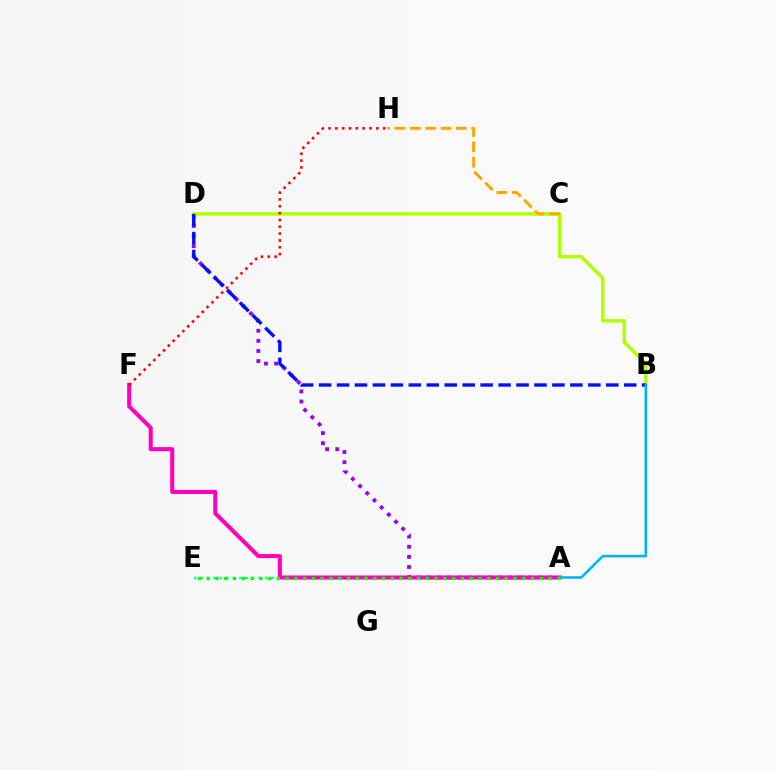{('A', 'D'): [{'color': '#9b00ff', 'line_style': 'dotted', 'thickness': 2.75}], ('A', 'E'): [{'color': '#00ff9d', 'line_style': 'dotted', 'thickness': 1.75}, {'color': '#08ff00', 'line_style': 'dotted', 'thickness': 2.38}], ('B', 'D'): [{'color': '#b3ff00', 'line_style': 'solid', 'thickness': 2.52}, {'color': '#0010ff', 'line_style': 'dashed', 'thickness': 2.44}], ('C', 'H'): [{'color': '#ffa500', 'line_style': 'dashed', 'thickness': 2.08}], ('A', 'F'): [{'color': '#ff00bd', 'line_style': 'solid', 'thickness': 2.91}], ('A', 'B'): [{'color': '#00b5ff', 'line_style': 'solid', 'thickness': 1.86}], ('F', 'H'): [{'color': '#ff0000', 'line_style': 'dotted', 'thickness': 1.86}]}